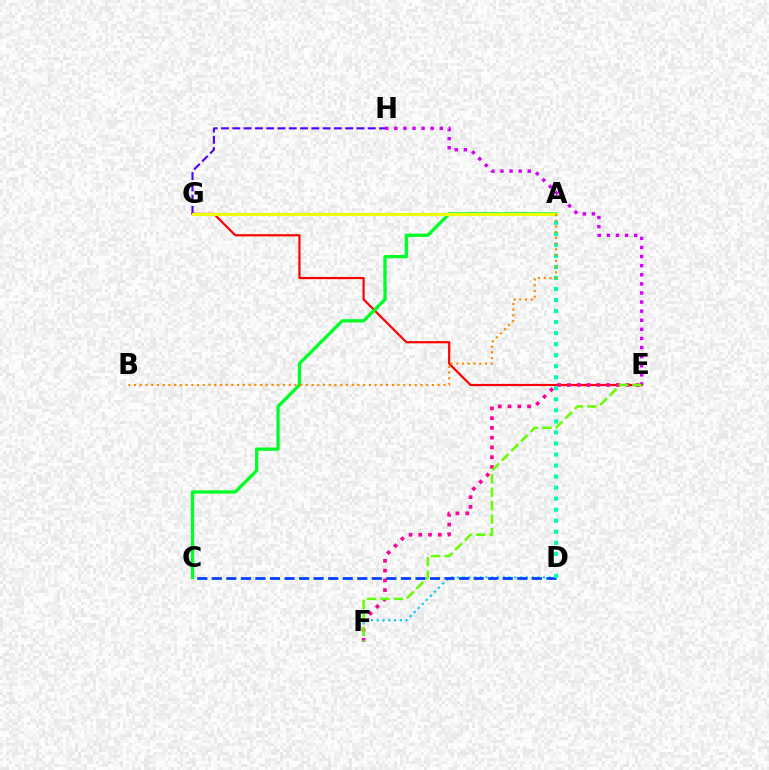{('E', 'H'): [{'color': '#d600ff', 'line_style': 'dotted', 'thickness': 2.47}], ('D', 'F'): [{'color': '#00c7ff', 'line_style': 'dotted', 'thickness': 1.56}], ('E', 'G'): [{'color': '#ff0000', 'line_style': 'solid', 'thickness': 1.58}], ('E', 'F'): [{'color': '#ff00a0', 'line_style': 'dotted', 'thickness': 2.65}, {'color': '#66ff00', 'line_style': 'dashed', 'thickness': 1.83}], ('G', 'H'): [{'color': '#4f00ff', 'line_style': 'dashed', 'thickness': 1.53}], ('A', 'C'): [{'color': '#00ff27', 'line_style': 'solid', 'thickness': 2.38}], ('C', 'D'): [{'color': '#003fff', 'line_style': 'dashed', 'thickness': 1.98}], ('A', 'D'): [{'color': '#00ffaf', 'line_style': 'dotted', 'thickness': 3.0}], ('A', 'G'): [{'color': '#eeff00', 'line_style': 'solid', 'thickness': 2.23}], ('A', 'B'): [{'color': '#ff8800', 'line_style': 'dotted', 'thickness': 1.56}]}